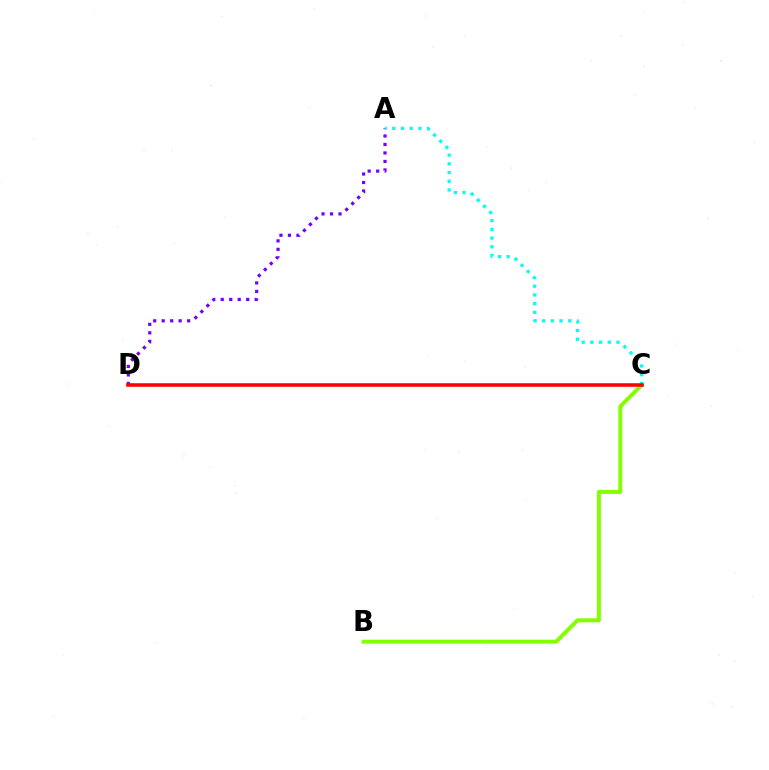{('A', 'D'): [{'color': '#7200ff', 'line_style': 'dotted', 'thickness': 2.31}], ('B', 'C'): [{'color': '#84ff00', 'line_style': 'solid', 'thickness': 2.87}], ('A', 'C'): [{'color': '#00fff6', 'line_style': 'dotted', 'thickness': 2.37}], ('C', 'D'): [{'color': '#ff0000', 'line_style': 'solid', 'thickness': 2.56}]}